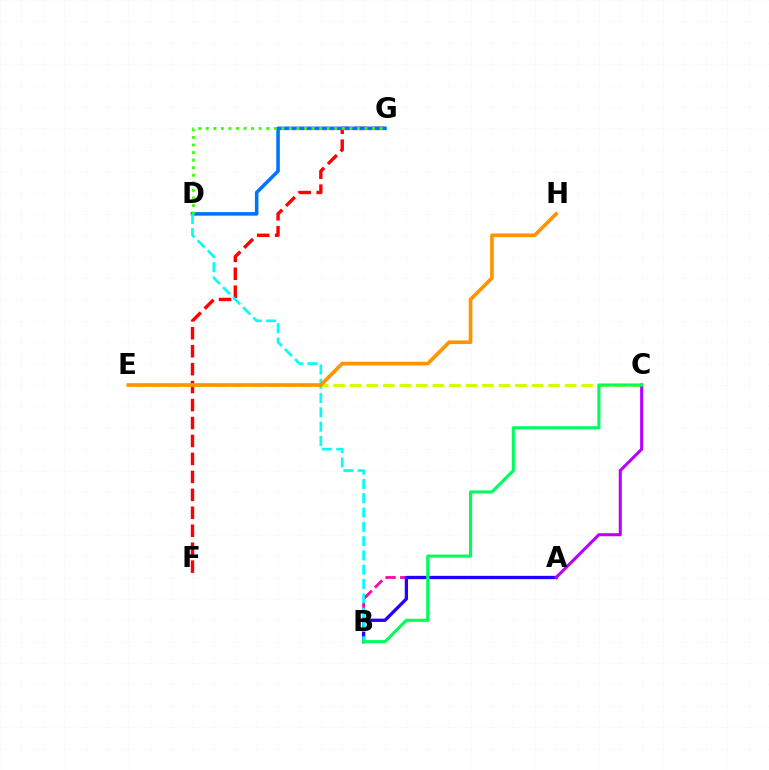{('C', 'E'): [{'color': '#d1ff00', 'line_style': 'dashed', 'thickness': 2.25}], ('A', 'B'): [{'color': '#ff00ac', 'line_style': 'dashed', 'thickness': 2.0}, {'color': '#2500ff', 'line_style': 'solid', 'thickness': 2.38}], ('F', 'G'): [{'color': '#ff0000', 'line_style': 'dashed', 'thickness': 2.44}], ('D', 'G'): [{'color': '#0074ff', 'line_style': 'solid', 'thickness': 2.56}, {'color': '#3dff00', 'line_style': 'dotted', 'thickness': 2.05}], ('A', 'C'): [{'color': '#b900ff', 'line_style': 'solid', 'thickness': 2.21}], ('B', 'D'): [{'color': '#00fff6', 'line_style': 'dashed', 'thickness': 1.94}], ('E', 'H'): [{'color': '#ff9400', 'line_style': 'solid', 'thickness': 2.63}], ('B', 'C'): [{'color': '#00ff5c', 'line_style': 'solid', 'thickness': 2.25}]}